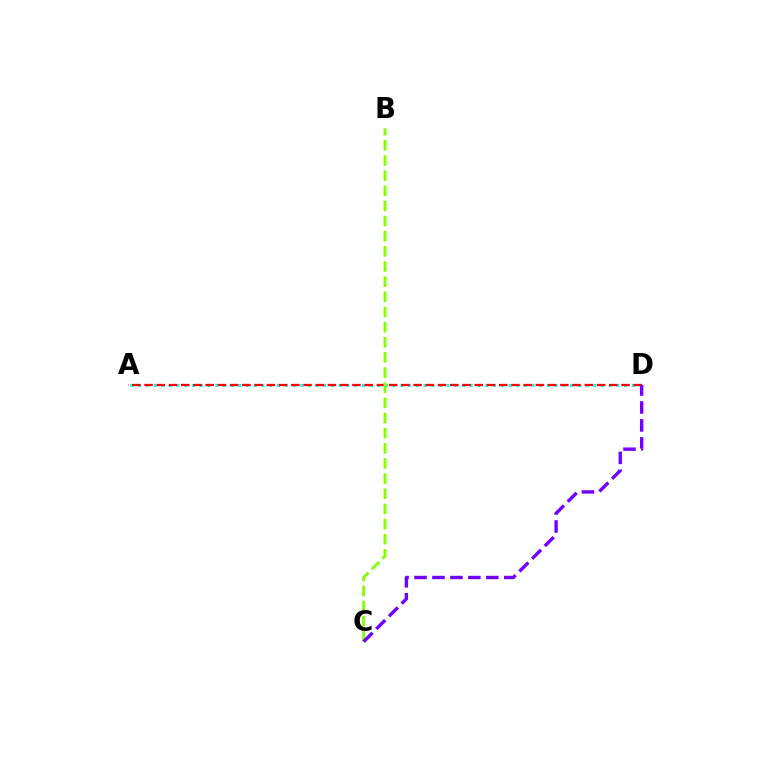{('A', 'D'): [{'color': '#00fff6', 'line_style': 'dotted', 'thickness': 2.1}, {'color': '#ff0000', 'line_style': 'dashed', 'thickness': 1.66}], ('B', 'C'): [{'color': '#84ff00', 'line_style': 'dashed', 'thickness': 2.06}], ('C', 'D'): [{'color': '#7200ff', 'line_style': 'dashed', 'thickness': 2.44}]}